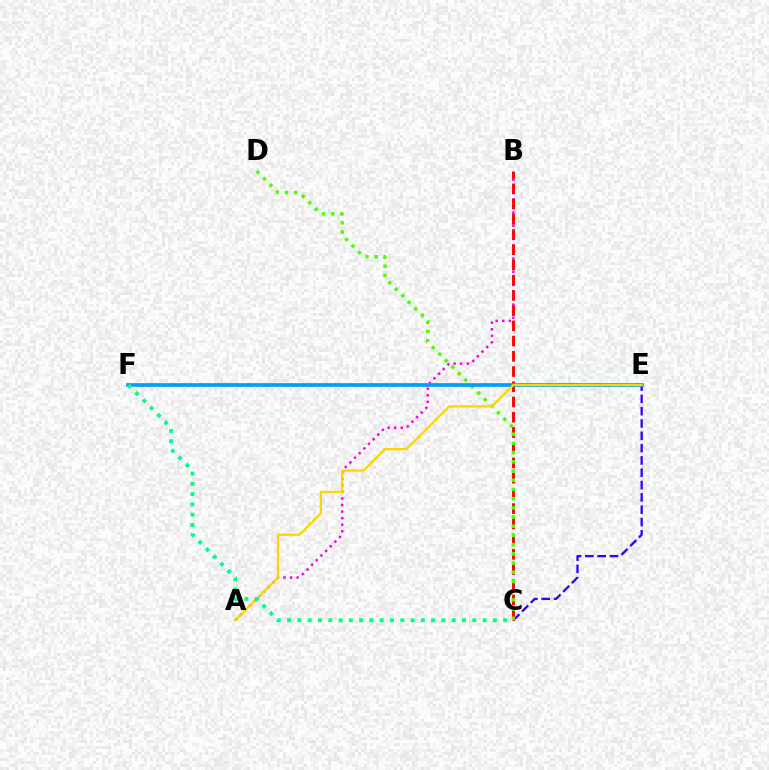{('A', 'B'): [{'color': '#ff00ed', 'line_style': 'dotted', 'thickness': 1.79}], ('C', 'E'): [{'color': '#3700ff', 'line_style': 'dashed', 'thickness': 1.67}], ('B', 'C'): [{'color': '#ff0000', 'line_style': 'dashed', 'thickness': 2.07}], ('C', 'D'): [{'color': '#4fff00', 'line_style': 'dotted', 'thickness': 2.5}], ('E', 'F'): [{'color': '#009eff', 'line_style': 'solid', 'thickness': 2.66}], ('A', 'E'): [{'color': '#ffd500', 'line_style': 'solid', 'thickness': 1.65}], ('C', 'F'): [{'color': '#00ff86', 'line_style': 'dotted', 'thickness': 2.8}]}